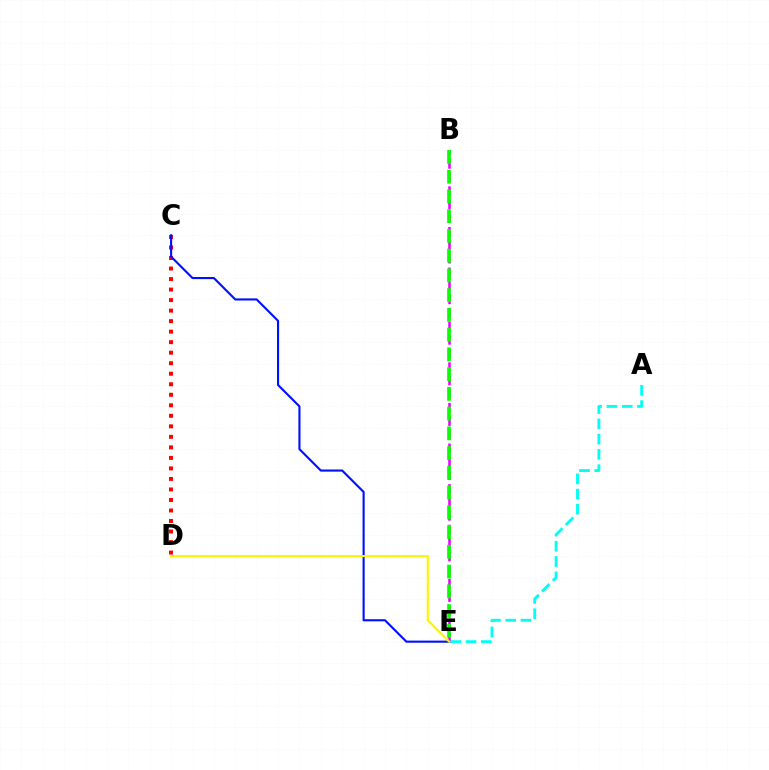{('B', 'E'): [{'color': '#ee00ff', 'line_style': 'dashed', 'thickness': 1.84}, {'color': '#08ff00', 'line_style': 'dashed', 'thickness': 2.68}], ('C', 'D'): [{'color': '#ff0000', 'line_style': 'dotted', 'thickness': 2.86}], ('A', 'E'): [{'color': '#00fff6', 'line_style': 'dashed', 'thickness': 2.07}], ('C', 'E'): [{'color': '#0010ff', 'line_style': 'solid', 'thickness': 1.52}], ('D', 'E'): [{'color': '#fcf500', 'line_style': 'solid', 'thickness': 1.54}]}